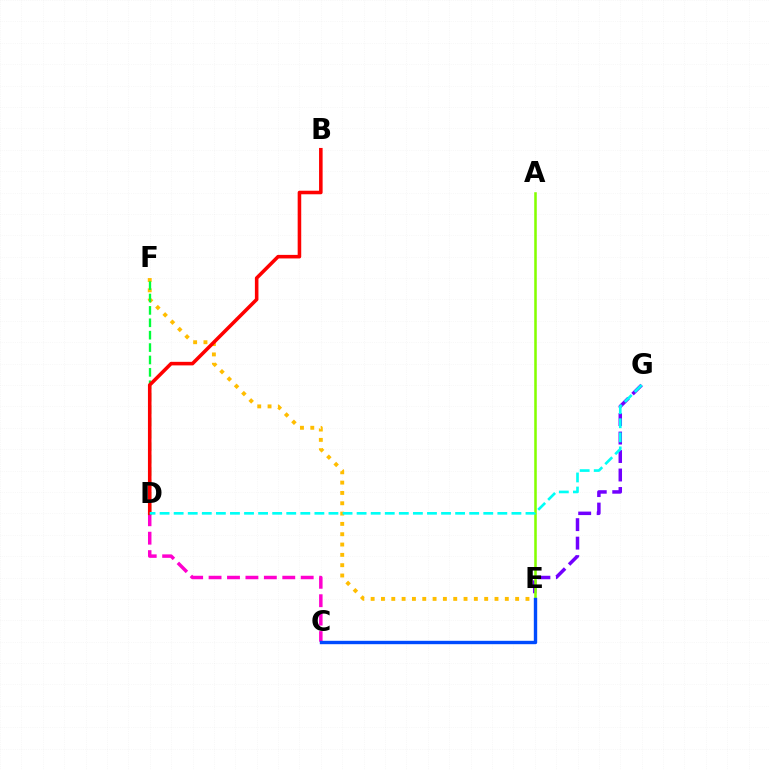{('C', 'D'): [{'color': '#ff00cf', 'line_style': 'dashed', 'thickness': 2.5}], ('E', 'F'): [{'color': '#ffbd00', 'line_style': 'dotted', 'thickness': 2.8}], ('D', 'F'): [{'color': '#00ff39', 'line_style': 'dashed', 'thickness': 1.68}], ('E', 'G'): [{'color': '#7200ff', 'line_style': 'dashed', 'thickness': 2.51}], ('B', 'D'): [{'color': '#ff0000', 'line_style': 'solid', 'thickness': 2.56}], ('A', 'E'): [{'color': '#84ff00', 'line_style': 'solid', 'thickness': 1.84}], ('C', 'E'): [{'color': '#004bff', 'line_style': 'solid', 'thickness': 2.44}], ('D', 'G'): [{'color': '#00fff6', 'line_style': 'dashed', 'thickness': 1.91}]}